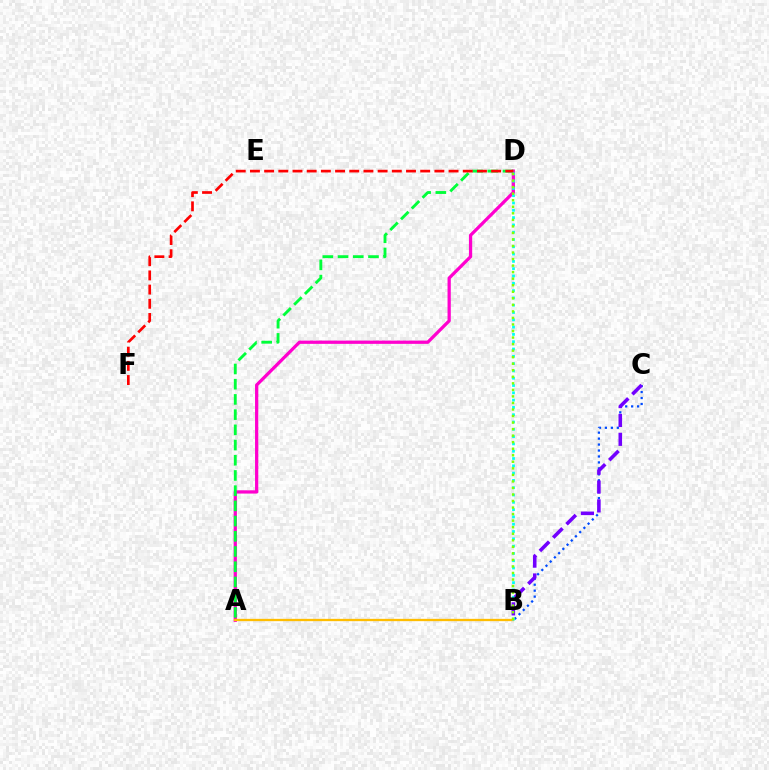{('B', 'C'): [{'color': '#004bff', 'line_style': 'dotted', 'thickness': 1.62}, {'color': '#7200ff', 'line_style': 'dashed', 'thickness': 2.56}], ('A', 'D'): [{'color': '#ff00cf', 'line_style': 'solid', 'thickness': 2.34}, {'color': '#00ff39', 'line_style': 'dashed', 'thickness': 2.07}], ('A', 'B'): [{'color': '#ffbd00', 'line_style': 'solid', 'thickness': 1.66}], ('B', 'D'): [{'color': '#00fff6', 'line_style': 'dotted', 'thickness': 1.98}, {'color': '#84ff00', 'line_style': 'dotted', 'thickness': 1.78}], ('D', 'F'): [{'color': '#ff0000', 'line_style': 'dashed', 'thickness': 1.93}]}